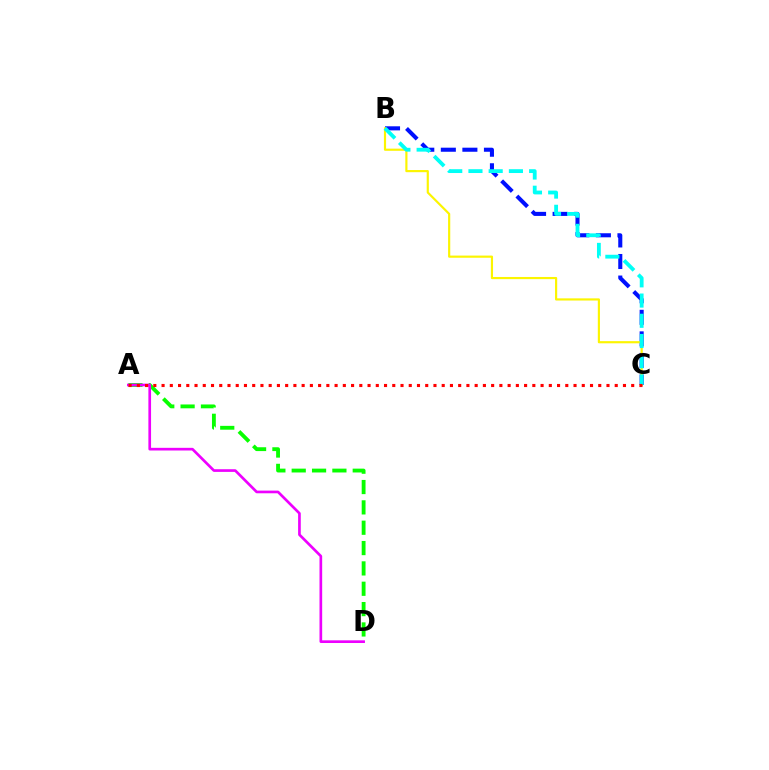{('B', 'C'): [{'color': '#0010ff', 'line_style': 'dashed', 'thickness': 2.93}, {'color': '#fcf500', 'line_style': 'solid', 'thickness': 1.56}, {'color': '#00fff6', 'line_style': 'dashed', 'thickness': 2.75}], ('A', 'D'): [{'color': '#08ff00', 'line_style': 'dashed', 'thickness': 2.76}, {'color': '#ee00ff', 'line_style': 'solid', 'thickness': 1.93}], ('A', 'C'): [{'color': '#ff0000', 'line_style': 'dotted', 'thickness': 2.24}]}